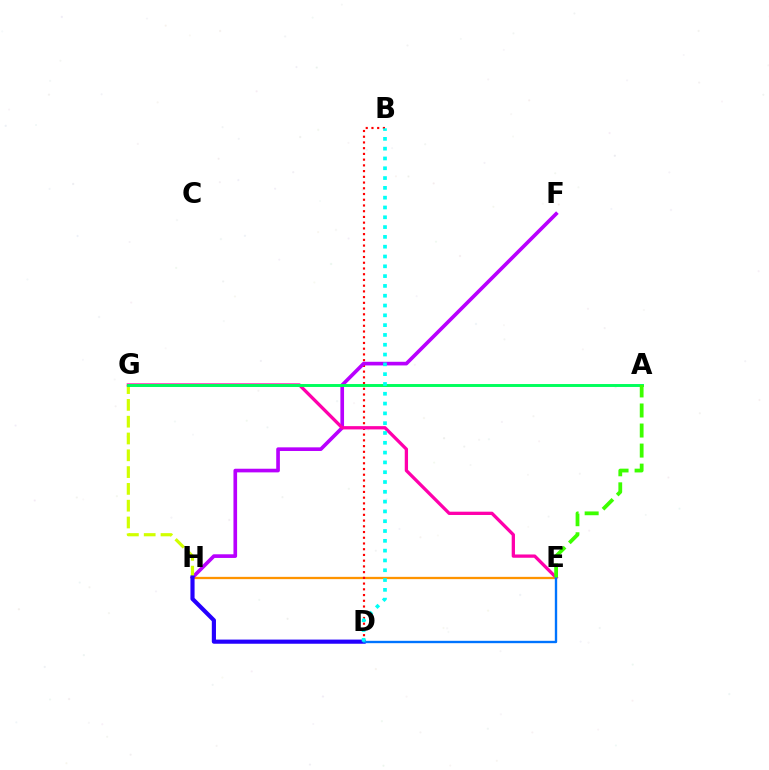{('E', 'H'): [{'color': '#ff9400', 'line_style': 'solid', 'thickness': 1.65}], ('B', 'D'): [{'color': '#ff0000', 'line_style': 'dotted', 'thickness': 1.56}, {'color': '#00fff6', 'line_style': 'dotted', 'thickness': 2.66}], ('F', 'H'): [{'color': '#b900ff', 'line_style': 'solid', 'thickness': 2.63}], ('G', 'H'): [{'color': '#d1ff00', 'line_style': 'dashed', 'thickness': 2.28}], ('E', 'G'): [{'color': '#ff00ac', 'line_style': 'solid', 'thickness': 2.36}], ('D', 'H'): [{'color': '#2500ff', 'line_style': 'solid', 'thickness': 2.99}], ('A', 'G'): [{'color': '#00ff5c', 'line_style': 'solid', 'thickness': 2.11}], ('D', 'E'): [{'color': '#0074ff', 'line_style': 'solid', 'thickness': 1.7}], ('A', 'E'): [{'color': '#3dff00', 'line_style': 'dashed', 'thickness': 2.72}]}